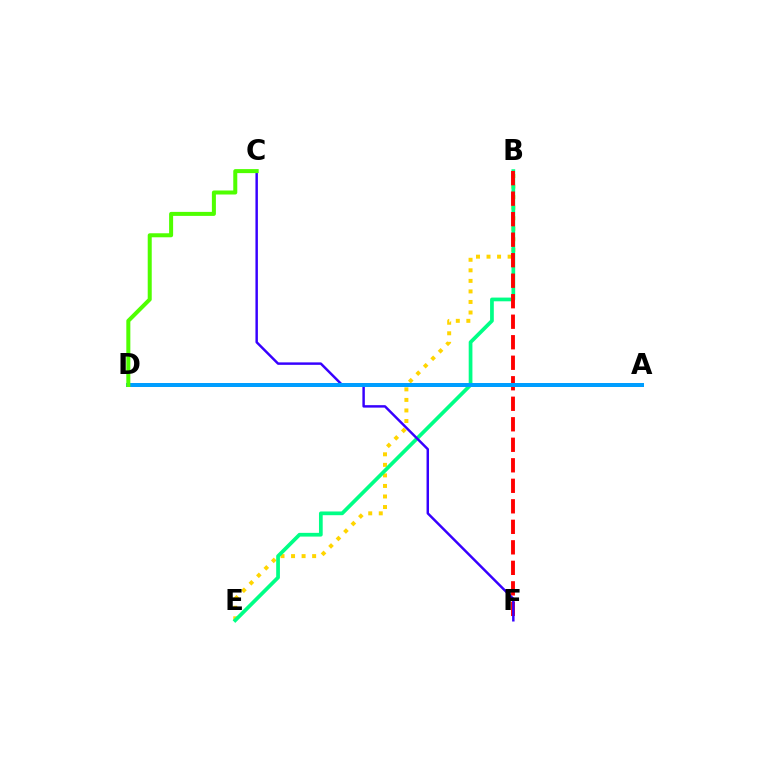{('A', 'D'): [{'color': '#ff00ed', 'line_style': 'dotted', 'thickness': 1.97}, {'color': '#009eff', 'line_style': 'solid', 'thickness': 2.87}], ('B', 'E'): [{'color': '#ffd500', 'line_style': 'dotted', 'thickness': 2.86}, {'color': '#00ff86', 'line_style': 'solid', 'thickness': 2.68}], ('B', 'F'): [{'color': '#ff0000', 'line_style': 'dashed', 'thickness': 2.79}], ('C', 'F'): [{'color': '#3700ff', 'line_style': 'solid', 'thickness': 1.77}], ('C', 'D'): [{'color': '#4fff00', 'line_style': 'solid', 'thickness': 2.89}]}